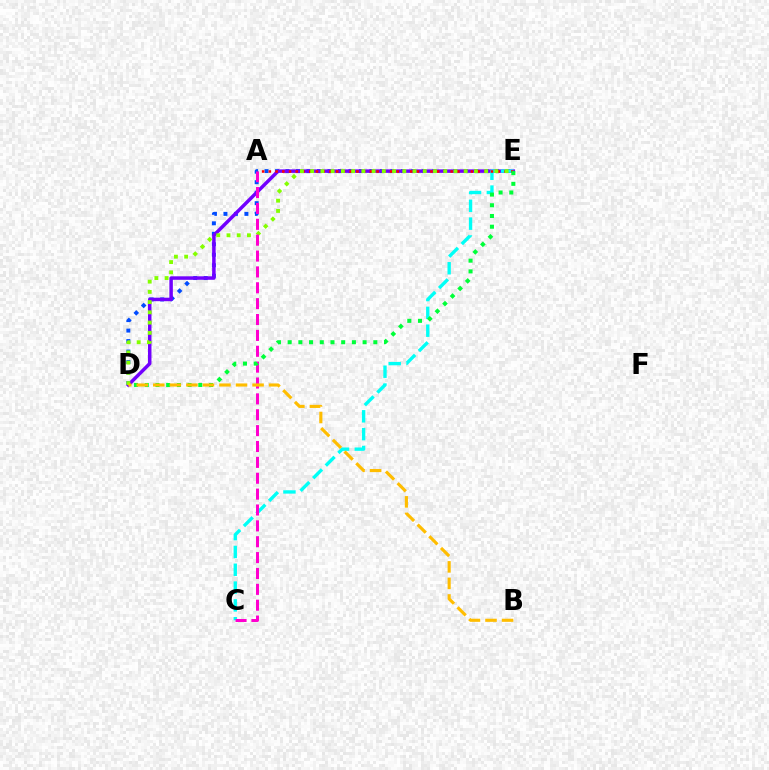{('D', 'E'): [{'color': '#004bff', 'line_style': 'dotted', 'thickness': 2.85}, {'color': '#7200ff', 'line_style': 'solid', 'thickness': 2.51}, {'color': '#84ff00', 'line_style': 'dotted', 'thickness': 2.78}, {'color': '#00ff39', 'line_style': 'dotted', 'thickness': 2.91}], ('C', 'E'): [{'color': '#00fff6', 'line_style': 'dashed', 'thickness': 2.42}], ('A', 'E'): [{'color': '#ff0000', 'line_style': 'dotted', 'thickness': 1.83}], ('A', 'C'): [{'color': '#ff00cf', 'line_style': 'dashed', 'thickness': 2.16}], ('B', 'D'): [{'color': '#ffbd00', 'line_style': 'dashed', 'thickness': 2.25}]}